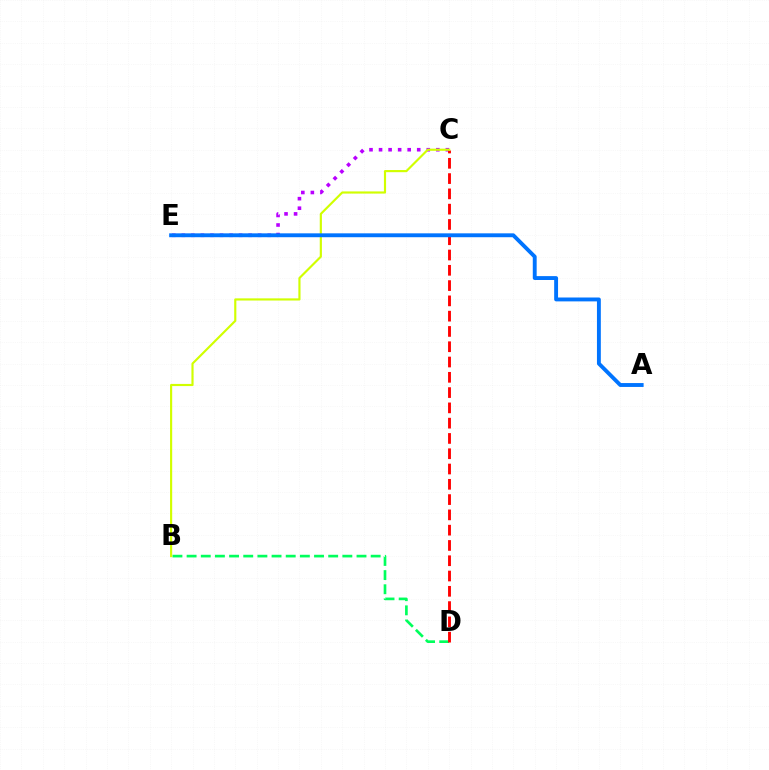{('B', 'D'): [{'color': '#00ff5c', 'line_style': 'dashed', 'thickness': 1.92}], ('C', 'E'): [{'color': '#b900ff', 'line_style': 'dotted', 'thickness': 2.59}], ('C', 'D'): [{'color': '#ff0000', 'line_style': 'dashed', 'thickness': 2.08}], ('B', 'C'): [{'color': '#d1ff00', 'line_style': 'solid', 'thickness': 1.55}], ('A', 'E'): [{'color': '#0074ff', 'line_style': 'solid', 'thickness': 2.79}]}